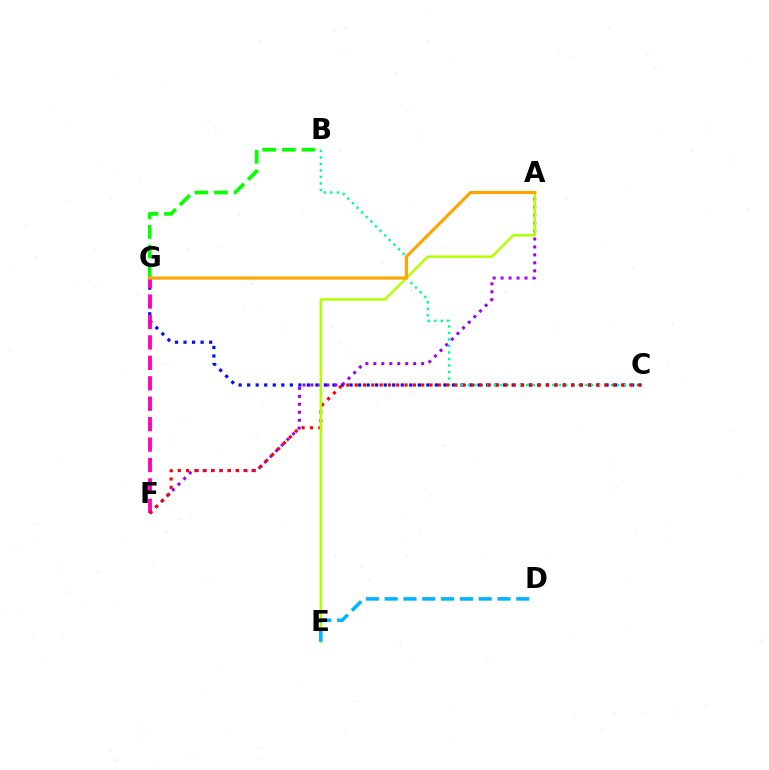{('C', 'G'): [{'color': '#0010ff', 'line_style': 'dotted', 'thickness': 2.32}], ('A', 'F'): [{'color': '#9b00ff', 'line_style': 'dotted', 'thickness': 2.16}], ('B', 'G'): [{'color': '#08ff00', 'line_style': 'dashed', 'thickness': 2.67}], ('F', 'G'): [{'color': '#ff00bd', 'line_style': 'dashed', 'thickness': 2.78}], ('B', 'C'): [{'color': '#00ff9d', 'line_style': 'dotted', 'thickness': 1.77}], ('C', 'F'): [{'color': '#ff0000', 'line_style': 'dotted', 'thickness': 2.26}], ('A', 'E'): [{'color': '#b3ff00', 'line_style': 'solid', 'thickness': 1.81}], ('A', 'G'): [{'color': '#ffa500', 'line_style': 'solid', 'thickness': 2.27}], ('D', 'E'): [{'color': '#00b5ff', 'line_style': 'dashed', 'thickness': 2.55}]}